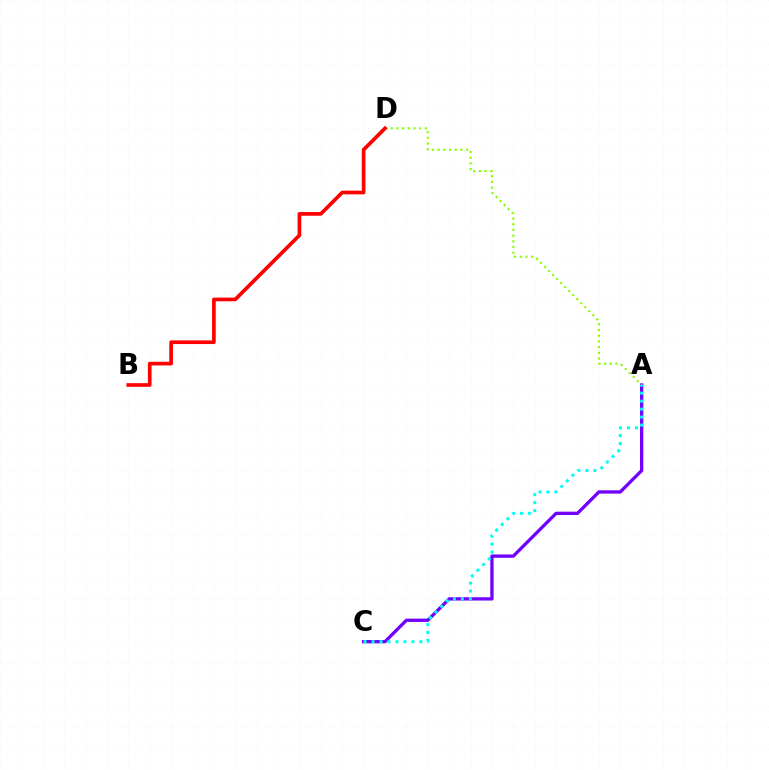{('A', 'C'): [{'color': '#7200ff', 'line_style': 'solid', 'thickness': 2.37}, {'color': '#00fff6', 'line_style': 'dotted', 'thickness': 2.17}], ('A', 'D'): [{'color': '#84ff00', 'line_style': 'dotted', 'thickness': 1.55}], ('B', 'D'): [{'color': '#ff0000', 'line_style': 'solid', 'thickness': 2.65}]}